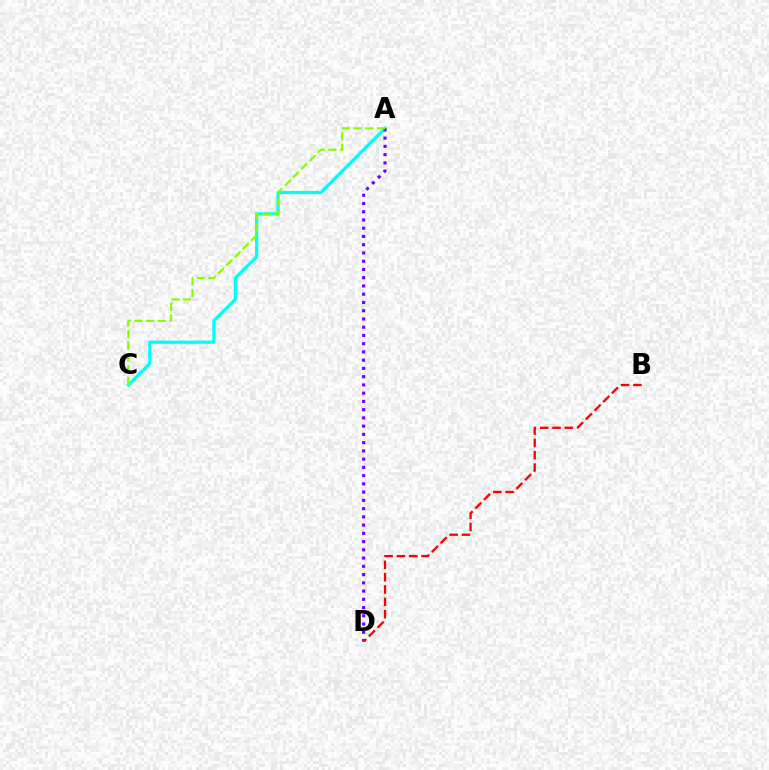{('A', 'C'): [{'color': '#00fff6', 'line_style': 'solid', 'thickness': 2.34}, {'color': '#84ff00', 'line_style': 'dashed', 'thickness': 1.58}], ('A', 'D'): [{'color': '#7200ff', 'line_style': 'dotted', 'thickness': 2.24}], ('B', 'D'): [{'color': '#ff0000', 'line_style': 'dashed', 'thickness': 1.67}]}